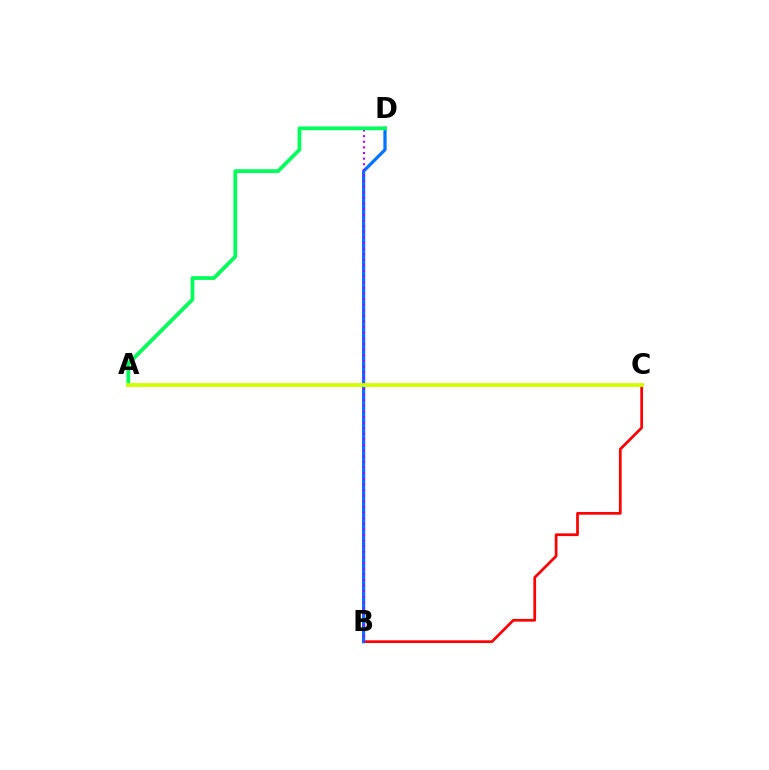{('B', 'C'): [{'color': '#ff0000', 'line_style': 'solid', 'thickness': 1.96}], ('B', 'D'): [{'color': '#0074ff', 'line_style': 'solid', 'thickness': 2.34}, {'color': '#b900ff', 'line_style': 'dotted', 'thickness': 1.53}], ('A', 'D'): [{'color': '#00ff5c', 'line_style': 'solid', 'thickness': 2.71}], ('A', 'C'): [{'color': '#d1ff00', 'line_style': 'solid', 'thickness': 2.75}]}